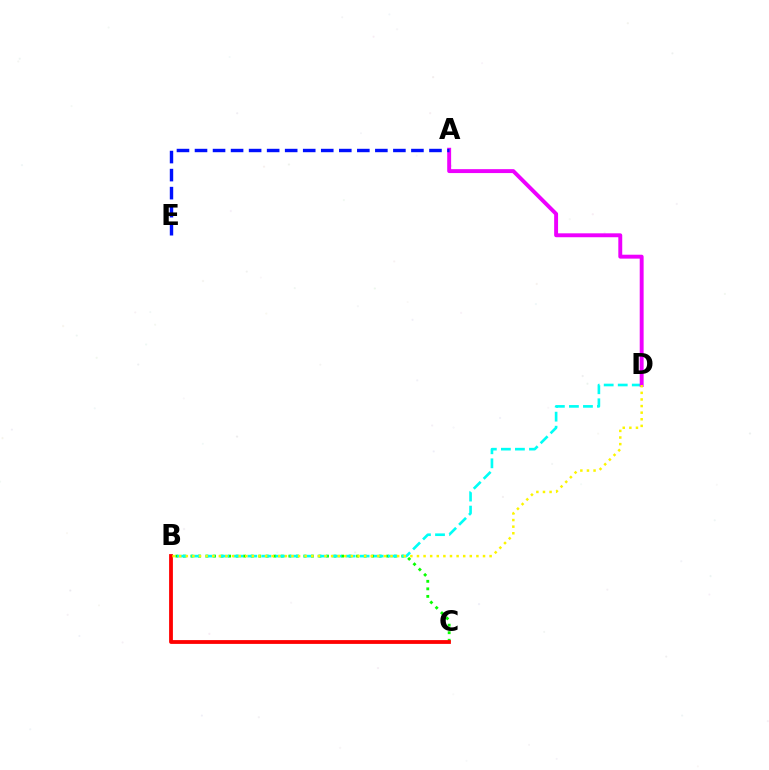{('B', 'C'): [{'color': '#08ff00', 'line_style': 'dotted', 'thickness': 2.05}, {'color': '#ff0000', 'line_style': 'solid', 'thickness': 2.74}], ('B', 'D'): [{'color': '#00fff6', 'line_style': 'dashed', 'thickness': 1.91}, {'color': '#fcf500', 'line_style': 'dotted', 'thickness': 1.79}], ('A', 'D'): [{'color': '#ee00ff', 'line_style': 'solid', 'thickness': 2.82}], ('A', 'E'): [{'color': '#0010ff', 'line_style': 'dashed', 'thickness': 2.45}]}